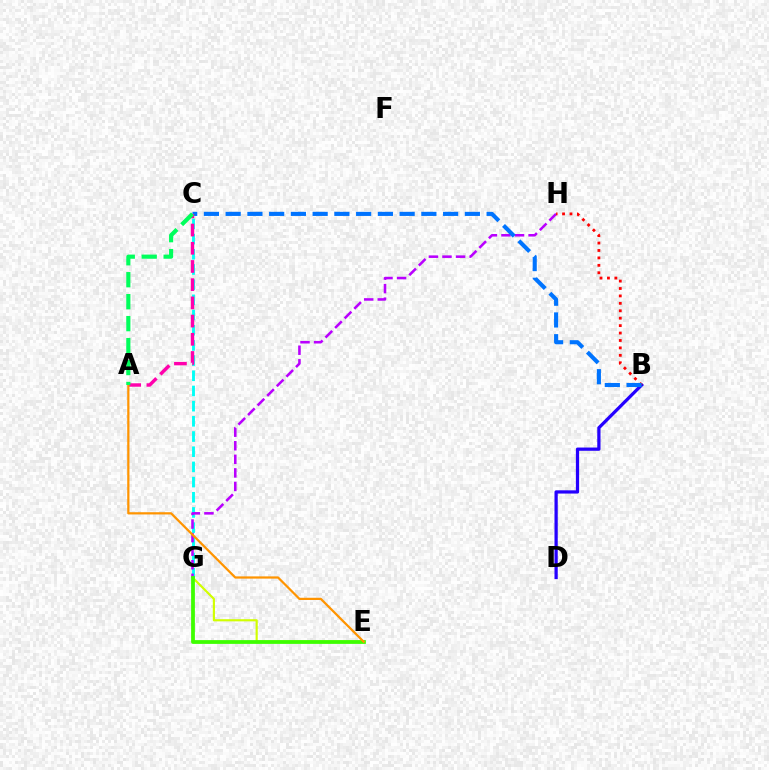{('C', 'G'): [{'color': '#00fff6', 'line_style': 'dashed', 'thickness': 2.06}], ('B', 'D'): [{'color': '#2500ff', 'line_style': 'solid', 'thickness': 2.34}], ('G', 'H'): [{'color': '#b900ff', 'line_style': 'dashed', 'thickness': 1.84}], ('B', 'H'): [{'color': '#ff0000', 'line_style': 'dotted', 'thickness': 2.02}], ('E', 'G'): [{'color': '#d1ff00', 'line_style': 'solid', 'thickness': 1.55}, {'color': '#3dff00', 'line_style': 'solid', 'thickness': 2.72}], ('B', 'C'): [{'color': '#0074ff', 'line_style': 'dashed', 'thickness': 2.95}], ('A', 'C'): [{'color': '#ff00ac', 'line_style': 'dashed', 'thickness': 2.47}, {'color': '#00ff5c', 'line_style': 'dashed', 'thickness': 2.98}], ('A', 'E'): [{'color': '#ff9400', 'line_style': 'solid', 'thickness': 1.61}]}